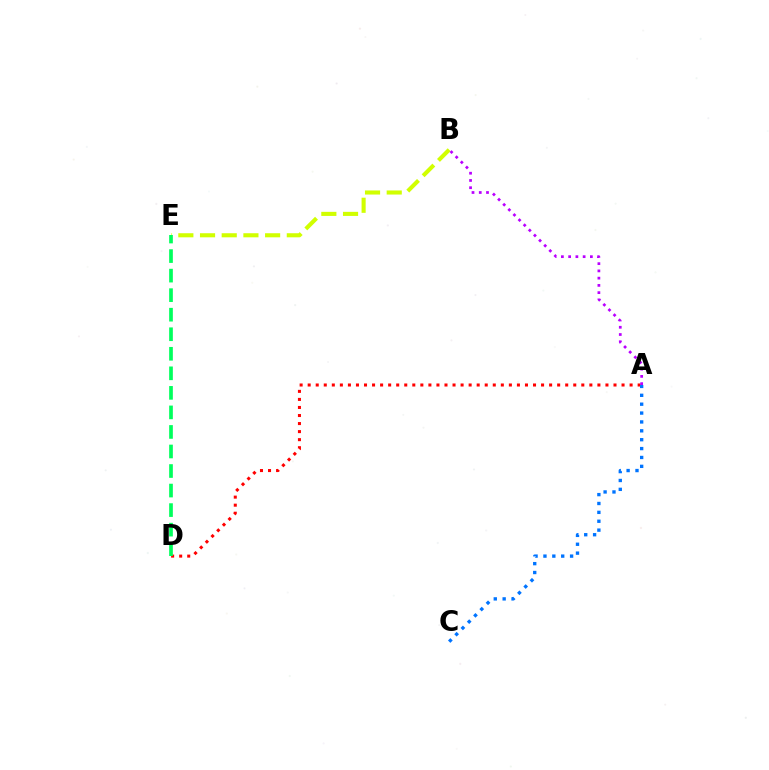{('A', 'D'): [{'color': '#ff0000', 'line_style': 'dotted', 'thickness': 2.19}], ('A', 'C'): [{'color': '#0074ff', 'line_style': 'dotted', 'thickness': 2.41}], ('B', 'E'): [{'color': '#d1ff00', 'line_style': 'dashed', 'thickness': 2.95}], ('D', 'E'): [{'color': '#00ff5c', 'line_style': 'dashed', 'thickness': 2.65}], ('A', 'B'): [{'color': '#b900ff', 'line_style': 'dotted', 'thickness': 1.97}]}